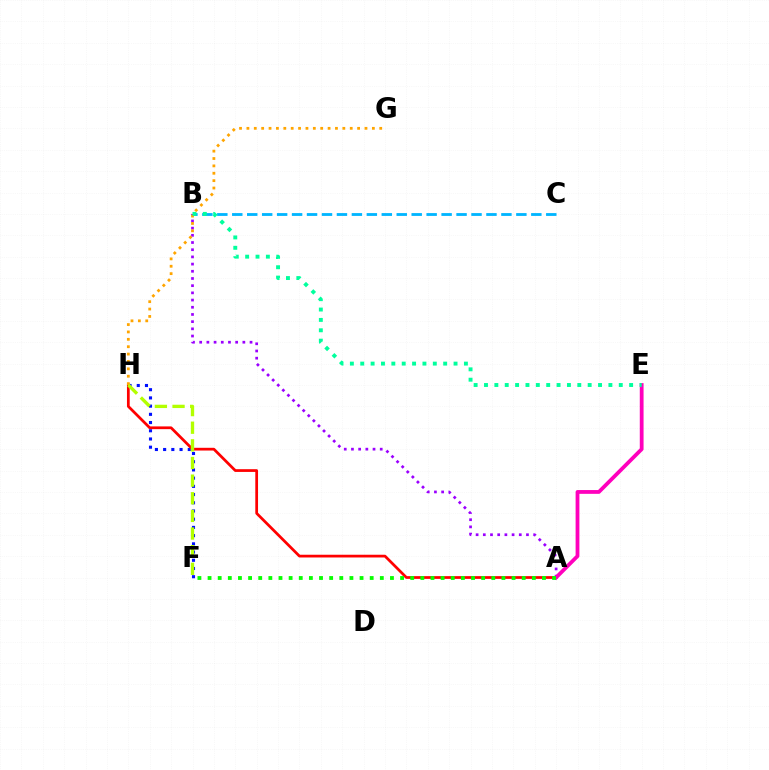{('B', 'C'): [{'color': '#00b5ff', 'line_style': 'dashed', 'thickness': 2.03}], ('F', 'H'): [{'color': '#0010ff', 'line_style': 'dotted', 'thickness': 2.23}, {'color': '#b3ff00', 'line_style': 'dashed', 'thickness': 2.4}], ('A', 'B'): [{'color': '#9b00ff', 'line_style': 'dotted', 'thickness': 1.95}], ('A', 'H'): [{'color': '#ff0000', 'line_style': 'solid', 'thickness': 1.97}], ('A', 'E'): [{'color': '#ff00bd', 'line_style': 'solid', 'thickness': 2.73}], ('A', 'F'): [{'color': '#08ff00', 'line_style': 'dotted', 'thickness': 2.75}], ('G', 'H'): [{'color': '#ffa500', 'line_style': 'dotted', 'thickness': 2.01}], ('B', 'E'): [{'color': '#00ff9d', 'line_style': 'dotted', 'thickness': 2.82}]}